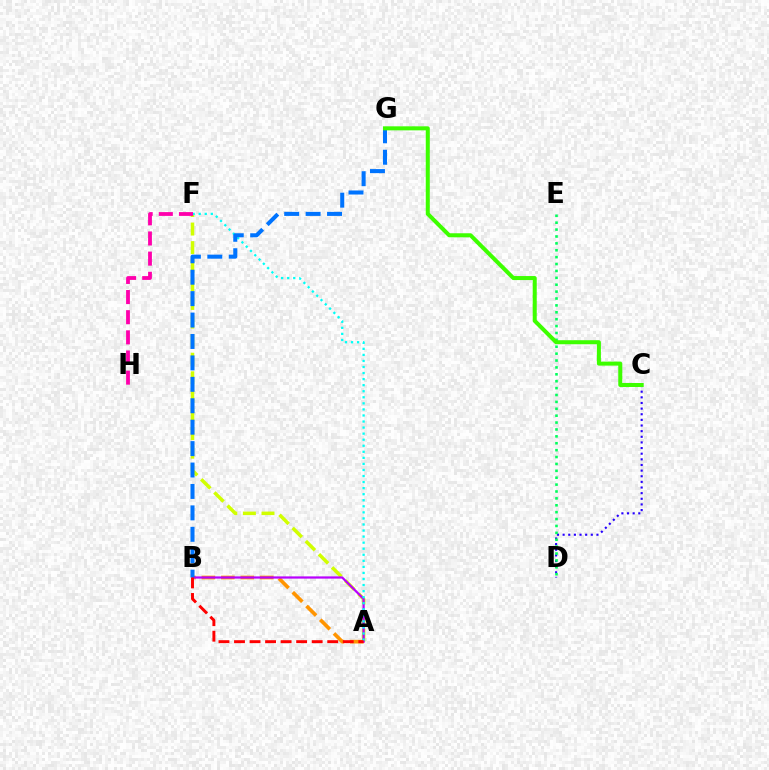{('A', 'B'): [{'color': '#ff9400', 'line_style': 'dashed', 'thickness': 2.64}, {'color': '#b900ff', 'line_style': 'solid', 'thickness': 1.6}, {'color': '#ff0000', 'line_style': 'dashed', 'thickness': 2.11}], ('C', 'D'): [{'color': '#2500ff', 'line_style': 'dotted', 'thickness': 1.53}], ('D', 'E'): [{'color': '#00ff5c', 'line_style': 'dotted', 'thickness': 1.87}], ('A', 'F'): [{'color': '#d1ff00', 'line_style': 'dashed', 'thickness': 2.53}, {'color': '#00fff6', 'line_style': 'dotted', 'thickness': 1.65}], ('B', 'G'): [{'color': '#0074ff', 'line_style': 'dashed', 'thickness': 2.91}], ('C', 'G'): [{'color': '#3dff00', 'line_style': 'solid', 'thickness': 2.9}], ('F', 'H'): [{'color': '#ff00ac', 'line_style': 'dashed', 'thickness': 2.74}]}